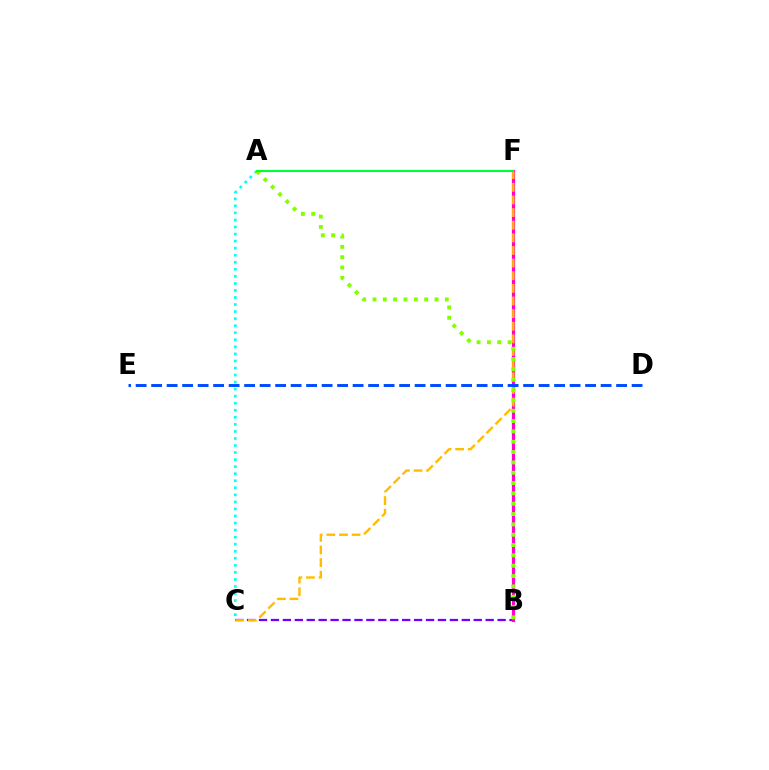{('B', 'C'): [{'color': '#7200ff', 'line_style': 'dashed', 'thickness': 1.62}], ('B', 'F'): [{'color': '#ff0000', 'line_style': 'dashed', 'thickness': 1.86}, {'color': '#ff00cf', 'line_style': 'solid', 'thickness': 2.3}], ('C', 'F'): [{'color': '#ffbd00', 'line_style': 'dashed', 'thickness': 1.72}], ('D', 'E'): [{'color': '#004bff', 'line_style': 'dashed', 'thickness': 2.11}], ('A', 'C'): [{'color': '#00fff6', 'line_style': 'dotted', 'thickness': 1.92}], ('A', 'B'): [{'color': '#84ff00', 'line_style': 'dotted', 'thickness': 2.81}], ('A', 'F'): [{'color': '#00ff39', 'line_style': 'solid', 'thickness': 1.51}]}